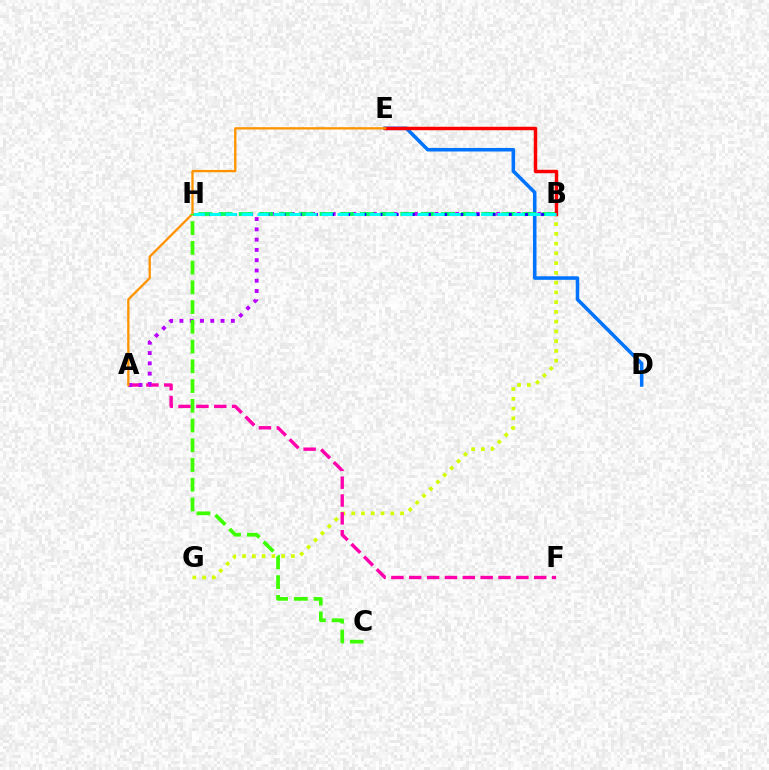{('B', 'G'): [{'color': '#d1ff00', 'line_style': 'dotted', 'thickness': 2.65}], ('A', 'F'): [{'color': '#ff00ac', 'line_style': 'dashed', 'thickness': 2.42}], ('D', 'E'): [{'color': '#0074ff', 'line_style': 'solid', 'thickness': 2.55}], ('A', 'B'): [{'color': '#b900ff', 'line_style': 'dotted', 'thickness': 2.79}], ('B', 'H'): [{'color': '#00ff5c', 'line_style': 'dashed', 'thickness': 2.75}, {'color': '#2500ff', 'line_style': 'dotted', 'thickness': 2.2}, {'color': '#00fff6', 'line_style': 'dashed', 'thickness': 2.17}], ('B', 'E'): [{'color': '#ff0000', 'line_style': 'solid', 'thickness': 2.48}], ('A', 'E'): [{'color': '#ff9400', 'line_style': 'solid', 'thickness': 1.67}], ('C', 'H'): [{'color': '#3dff00', 'line_style': 'dashed', 'thickness': 2.68}]}